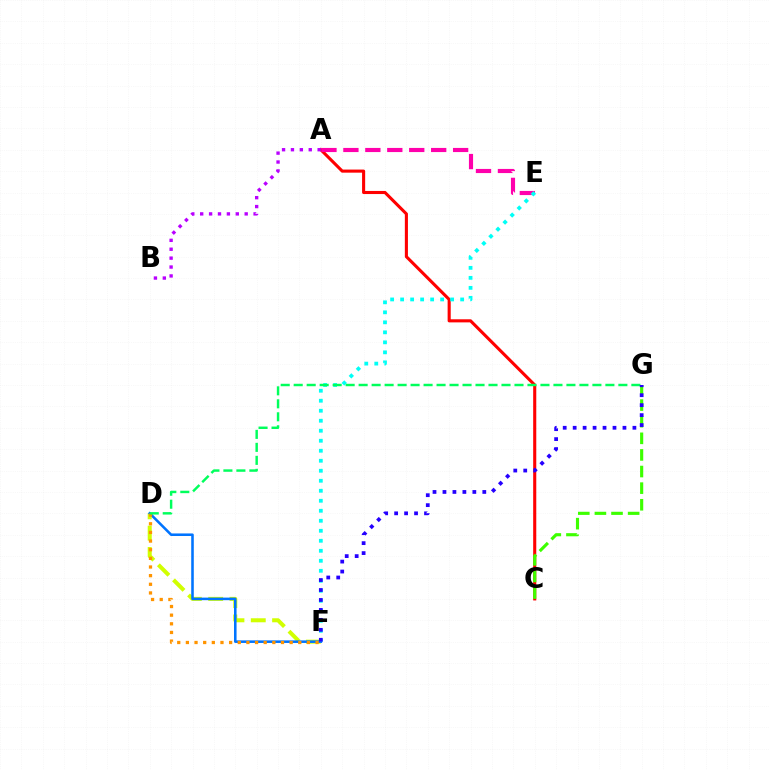{('D', 'F'): [{'color': '#d1ff00', 'line_style': 'dashed', 'thickness': 2.9}, {'color': '#0074ff', 'line_style': 'solid', 'thickness': 1.85}, {'color': '#ff9400', 'line_style': 'dotted', 'thickness': 2.35}], ('A', 'C'): [{'color': '#ff0000', 'line_style': 'solid', 'thickness': 2.23}], ('A', 'B'): [{'color': '#b900ff', 'line_style': 'dotted', 'thickness': 2.42}], ('A', 'E'): [{'color': '#ff00ac', 'line_style': 'dashed', 'thickness': 2.98}], ('C', 'G'): [{'color': '#3dff00', 'line_style': 'dashed', 'thickness': 2.26}], ('E', 'F'): [{'color': '#00fff6', 'line_style': 'dotted', 'thickness': 2.72}], ('D', 'G'): [{'color': '#00ff5c', 'line_style': 'dashed', 'thickness': 1.76}], ('F', 'G'): [{'color': '#2500ff', 'line_style': 'dotted', 'thickness': 2.71}]}